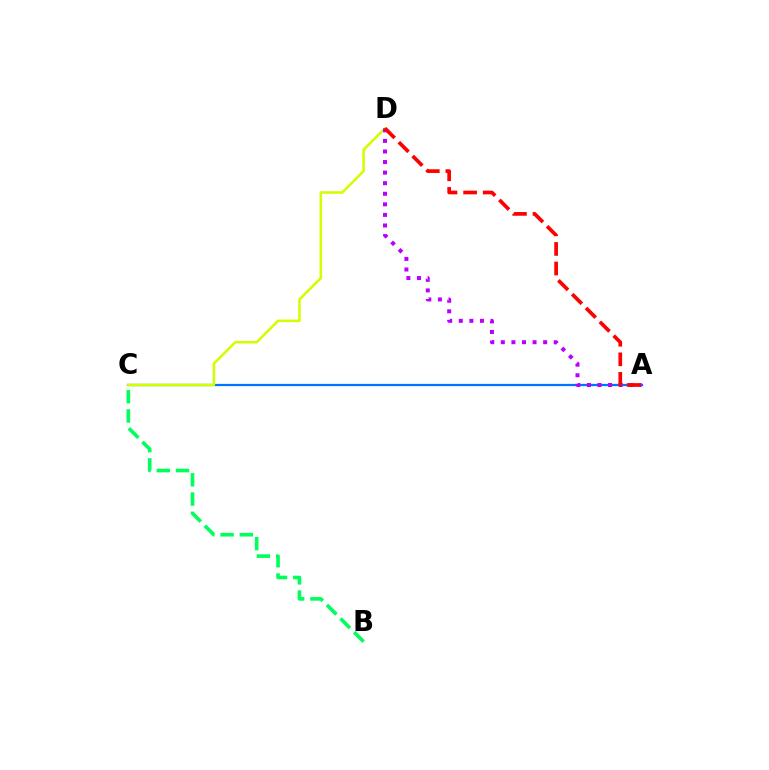{('A', 'C'): [{'color': '#0074ff', 'line_style': 'solid', 'thickness': 1.63}], ('C', 'D'): [{'color': '#d1ff00', 'line_style': 'solid', 'thickness': 1.85}], ('A', 'D'): [{'color': '#b900ff', 'line_style': 'dotted', 'thickness': 2.87}, {'color': '#ff0000', 'line_style': 'dashed', 'thickness': 2.66}], ('B', 'C'): [{'color': '#00ff5c', 'line_style': 'dashed', 'thickness': 2.61}]}